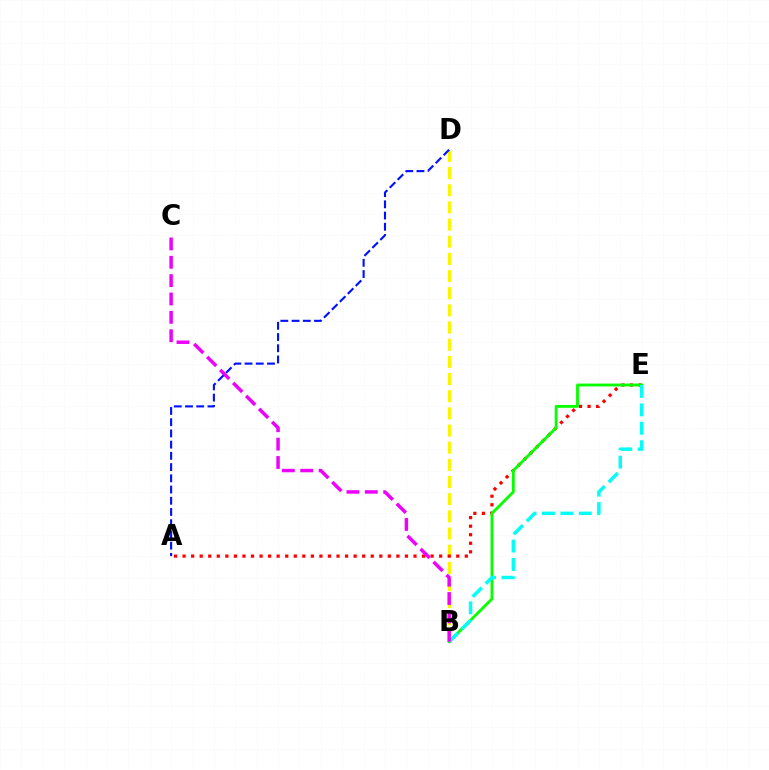{('B', 'D'): [{'color': '#fcf500', 'line_style': 'dashed', 'thickness': 2.33}], ('A', 'E'): [{'color': '#ff0000', 'line_style': 'dotted', 'thickness': 2.32}], ('B', 'E'): [{'color': '#08ff00', 'line_style': 'solid', 'thickness': 2.05}, {'color': '#00fff6', 'line_style': 'dashed', 'thickness': 2.5}], ('B', 'C'): [{'color': '#ee00ff', 'line_style': 'dashed', 'thickness': 2.49}], ('A', 'D'): [{'color': '#0010ff', 'line_style': 'dashed', 'thickness': 1.52}]}